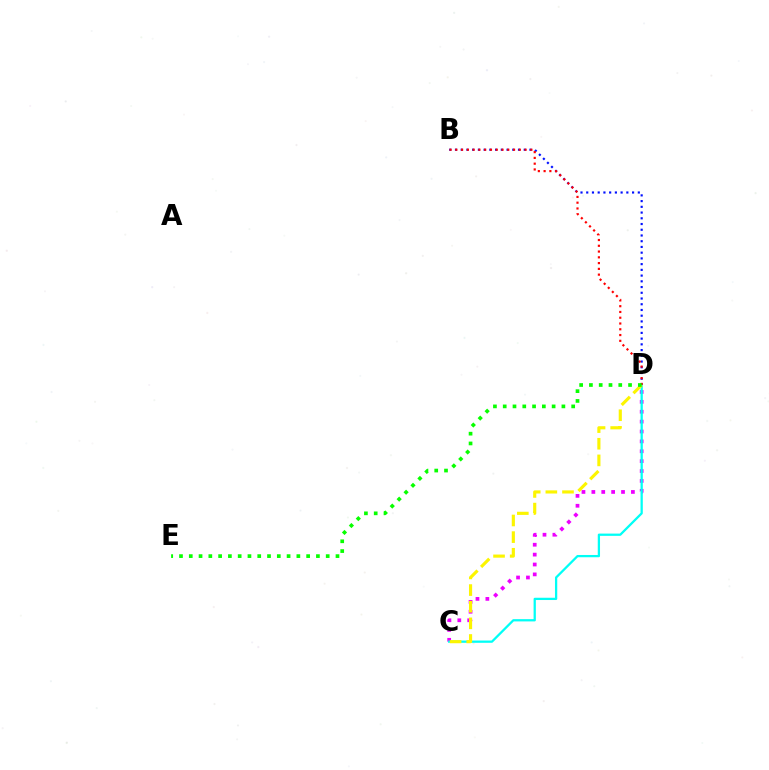{('B', 'D'): [{'color': '#0010ff', 'line_style': 'dotted', 'thickness': 1.56}, {'color': '#ff0000', 'line_style': 'dotted', 'thickness': 1.57}], ('C', 'D'): [{'color': '#ee00ff', 'line_style': 'dotted', 'thickness': 2.69}, {'color': '#00fff6', 'line_style': 'solid', 'thickness': 1.63}, {'color': '#fcf500', 'line_style': 'dashed', 'thickness': 2.26}], ('D', 'E'): [{'color': '#08ff00', 'line_style': 'dotted', 'thickness': 2.66}]}